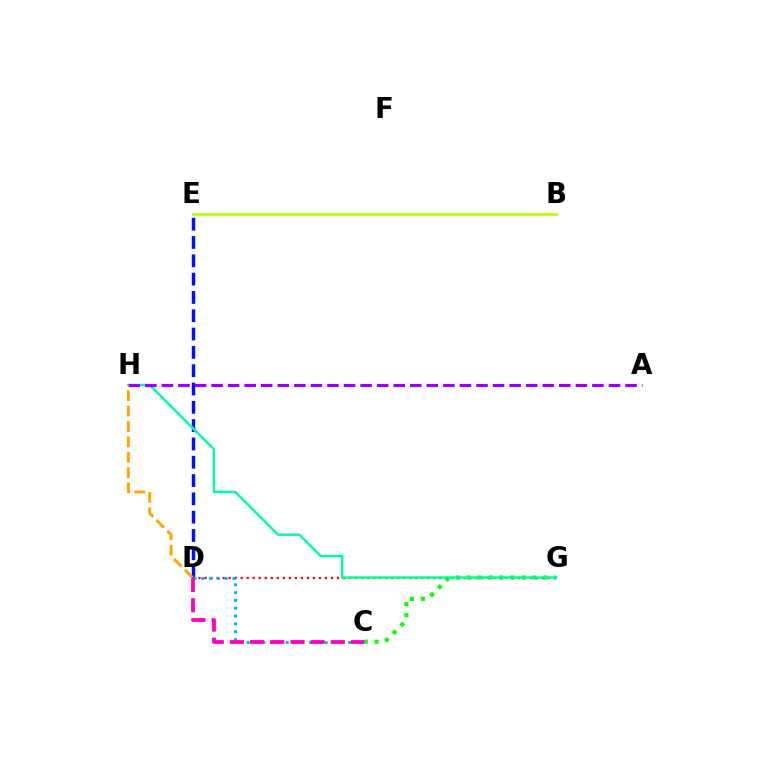{('D', 'E'): [{'color': '#0010ff', 'line_style': 'dashed', 'thickness': 2.49}], ('C', 'G'): [{'color': '#08ff00', 'line_style': 'dotted', 'thickness': 2.97}], ('D', 'G'): [{'color': '#ff0000', 'line_style': 'dotted', 'thickness': 1.64}], ('G', 'H'): [{'color': '#00ff9d', 'line_style': 'solid', 'thickness': 1.74}], ('B', 'E'): [{'color': '#b3ff00', 'line_style': 'solid', 'thickness': 1.95}], ('C', 'D'): [{'color': '#00b5ff', 'line_style': 'dotted', 'thickness': 2.12}, {'color': '#ff00bd', 'line_style': 'dashed', 'thickness': 2.74}], ('A', 'H'): [{'color': '#9b00ff', 'line_style': 'dashed', 'thickness': 2.25}], ('D', 'H'): [{'color': '#ffa500', 'line_style': 'dashed', 'thickness': 2.09}]}